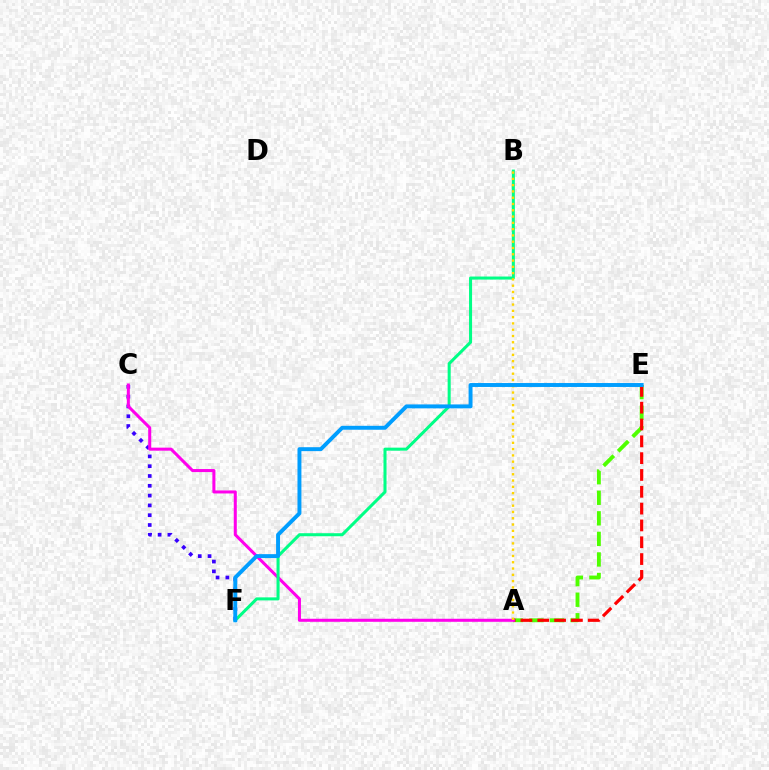{('C', 'F'): [{'color': '#3700ff', 'line_style': 'dotted', 'thickness': 2.66}], ('A', 'E'): [{'color': '#4fff00', 'line_style': 'dashed', 'thickness': 2.79}, {'color': '#ff0000', 'line_style': 'dashed', 'thickness': 2.28}], ('A', 'C'): [{'color': '#ff00ed', 'line_style': 'solid', 'thickness': 2.19}], ('B', 'F'): [{'color': '#00ff86', 'line_style': 'solid', 'thickness': 2.19}], ('A', 'B'): [{'color': '#ffd500', 'line_style': 'dotted', 'thickness': 1.71}], ('E', 'F'): [{'color': '#009eff', 'line_style': 'solid', 'thickness': 2.83}]}